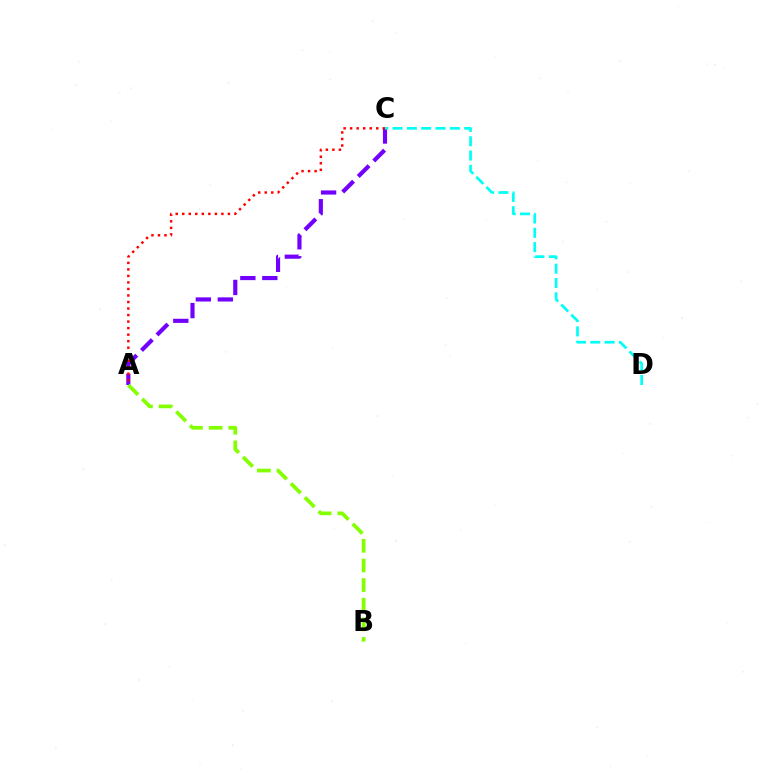{('A', 'C'): [{'color': '#7200ff', 'line_style': 'dashed', 'thickness': 2.98}, {'color': '#ff0000', 'line_style': 'dotted', 'thickness': 1.77}], ('A', 'B'): [{'color': '#84ff00', 'line_style': 'dashed', 'thickness': 2.67}], ('C', 'D'): [{'color': '#00fff6', 'line_style': 'dashed', 'thickness': 1.95}]}